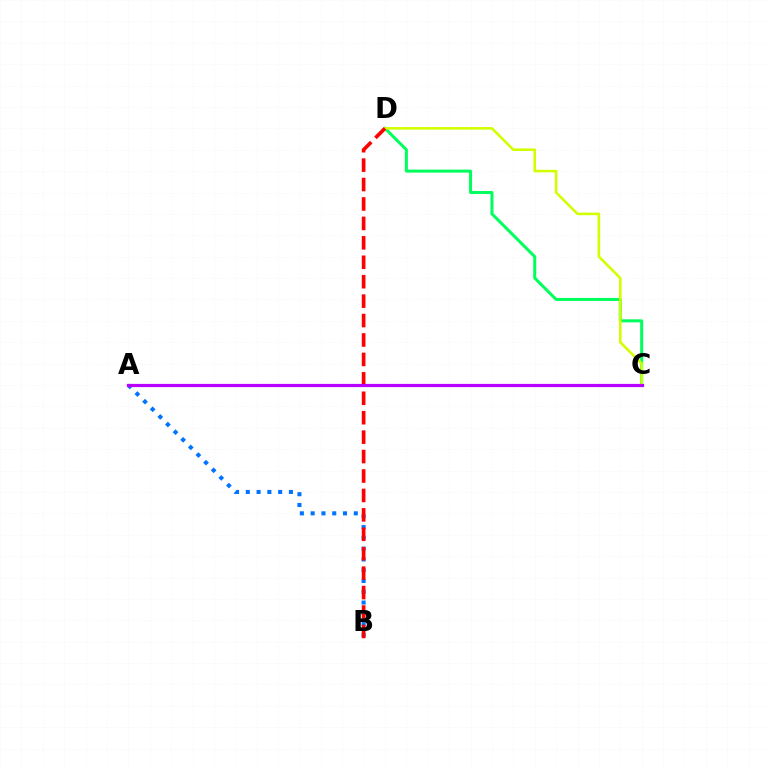{('C', 'D'): [{'color': '#00ff5c', 'line_style': 'solid', 'thickness': 2.17}, {'color': '#d1ff00', 'line_style': 'solid', 'thickness': 1.86}], ('A', 'B'): [{'color': '#0074ff', 'line_style': 'dotted', 'thickness': 2.93}], ('B', 'D'): [{'color': '#ff0000', 'line_style': 'dashed', 'thickness': 2.64}], ('A', 'C'): [{'color': '#b900ff', 'line_style': 'solid', 'thickness': 2.3}]}